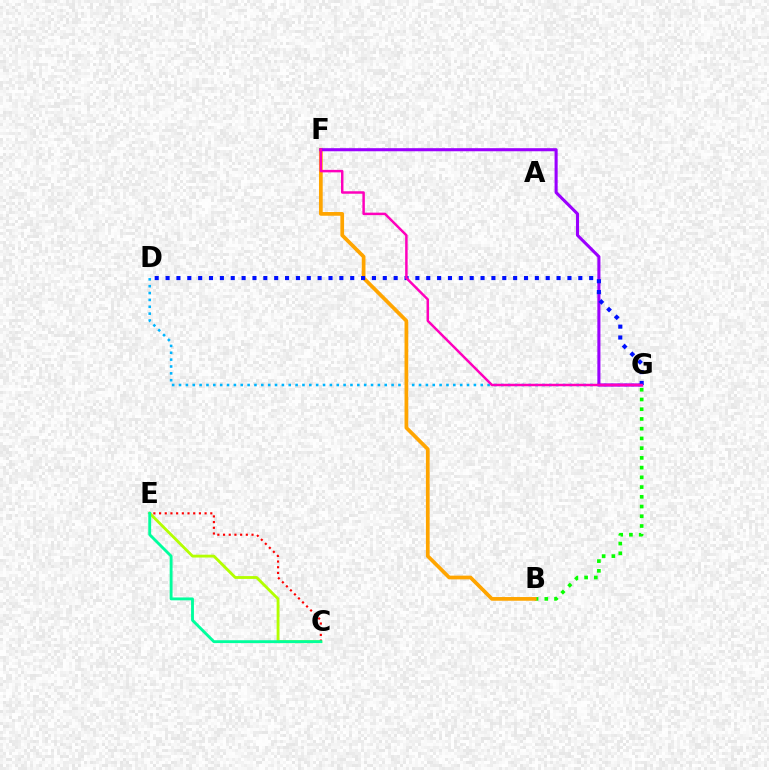{('C', 'E'): [{'color': '#b3ff00', 'line_style': 'solid', 'thickness': 2.03}, {'color': '#ff0000', 'line_style': 'dotted', 'thickness': 1.55}, {'color': '#00ff9d', 'line_style': 'solid', 'thickness': 2.06}], ('B', 'G'): [{'color': '#08ff00', 'line_style': 'dotted', 'thickness': 2.64}], ('D', 'G'): [{'color': '#00b5ff', 'line_style': 'dotted', 'thickness': 1.86}, {'color': '#0010ff', 'line_style': 'dotted', 'thickness': 2.95}], ('B', 'F'): [{'color': '#ffa500', 'line_style': 'solid', 'thickness': 2.68}], ('F', 'G'): [{'color': '#9b00ff', 'line_style': 'solid', 'thickness': 2.22}, {'color': '#ff00bd', 'line_style': 'solid', 'thickness': 1.78}]}